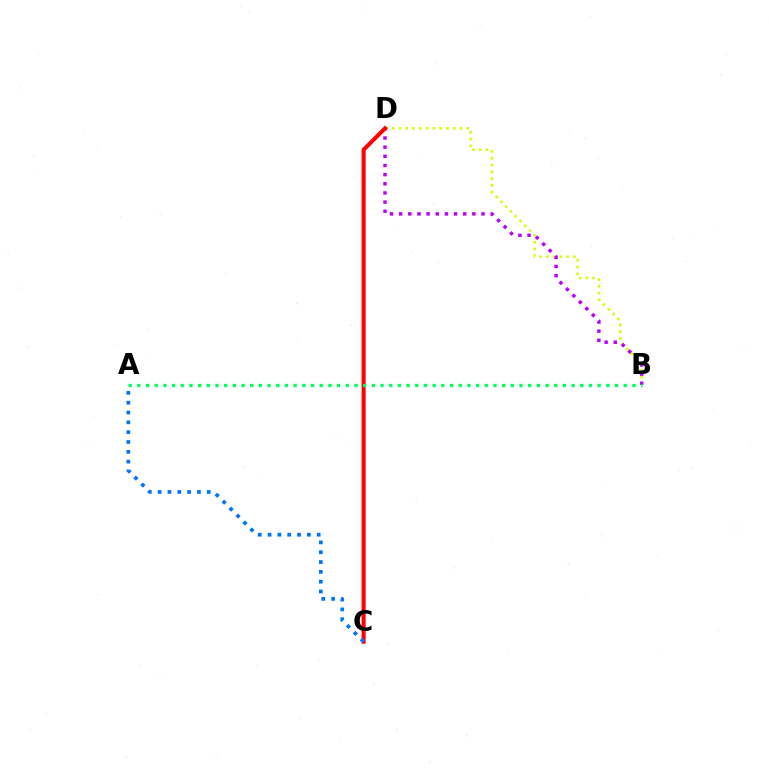{('B', 'D'): [{'color': '#d1ff00', 'line_style': 'dotted', 'thickness': 1.84}, {'color': '#b900ff', 'line_style': 'dotted', 'thickness': 2.49}], ('C', 'D'): [{'color': '#ff0000', 'line_style': 'solid', 'thickness': 2.91}], ('A', 'B'): [{'color': '#00ff5c', 'line_style': 'dotted', 'thickness': 2.36}], ('A', 'C'): [{'color': '#0074ff', 'line_style': 'dotted', 'thickness': 2.67}]}